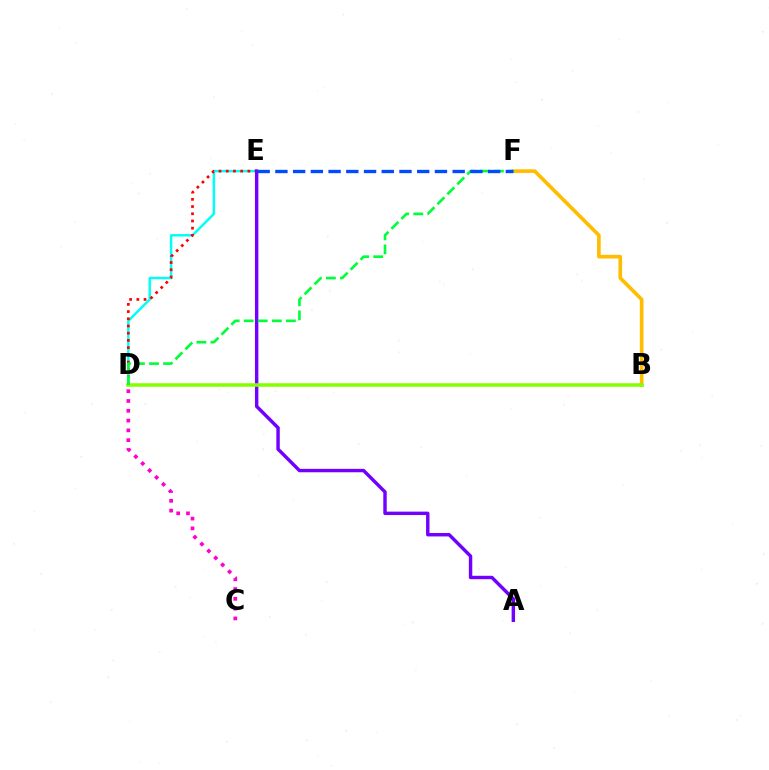{('D', 'E'): [{'color': '#00fff6', 'line_style': 'solid', 'thickness': 1.78}, {'color': '#ff0000', 'line_style': 'dotted', 'thickness': 1.96}], ('A', 'E'): [{'color': '#7200ff', 'line_style': 'solid', 'thickness': 2.46}], ('B', 'F'): [{'color': '#ffbd00', 'line_style': 'solid', 'thickness': 2.62}], ('B', 'D'): [{'color': '#84ff00', 'line_style': 'solid', 'thickness': 2.54}], ('C', 'D'): [{'color': '#ff00cf', 'line_style': 'dotted', 'thickness': 2.66}], ('D', 'F'): [{'color': '#00ff39', 'line_style': 'dashed', 'thickness': 1.91}], ('E', 'F'): [{'color': '#004bff', 'line_style': 'dashed', 'thickness': 2.41}]}